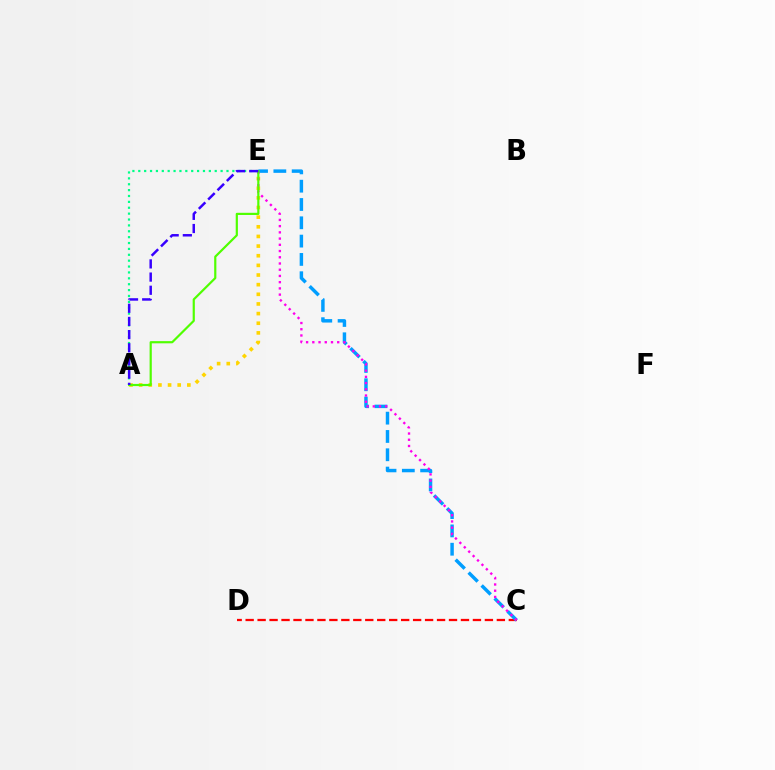{('C', 'D'): [{'color': '#ff0000', 'line_style': 'dashed', 'thickness': 1.63}], ('A', 'E'): [{'color': '#ffd500', 'line_style': 'dotted', 'thickness': 2.62}, {'color': '#00ff86', 'line_style': 'dotted', 'thickness': 1.6}, {'color': '#4fff00', 'line_style': 'solid', 'thickness': 1.57}, {'color': '#3700ff', 'line_style': 'dashed', 'thickness': 1.79}], ('C', 'E'): [{'color': '#009eff', 'line_style': 'dashed', 'thickness': 2.49}, {'color': '#ff00ed', 'line_style': 'dotted', 'thickness': 1.69}]}